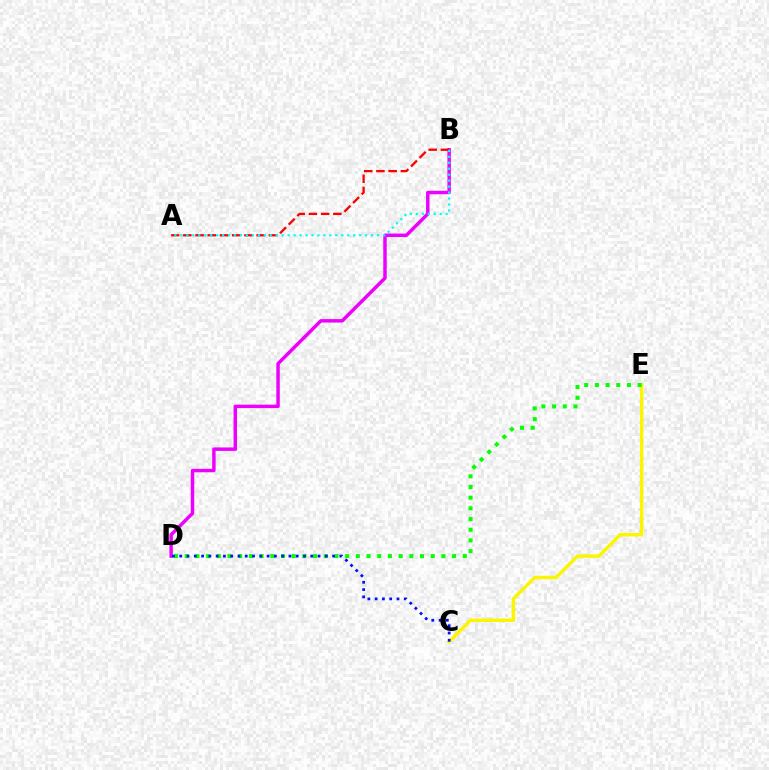{('B', 'D'): [{'color': '#ee00ff', 'line_style': 'solid', 'thickness': 2.5}], ('A', 'B'): [{'color': '#ff0000', 'line_style': 'dashed', 'thickness': 1.66}, {'color': '#00fff6', 'line_style': 'dotted', 'thickness': 1.62}], ('C', 'E'): [{'color': '#fcf500', 'line_style': 'solid', 'thickness': 2.47}], ('D', 'E'): [{'color': '#08ff00', 'line_style': 'dotted', 'thickness': 2.91}], ('C', 'D'): [{'color': '#0010ff', 'line_style': 'dotted', 'thickness': 1.98}]}